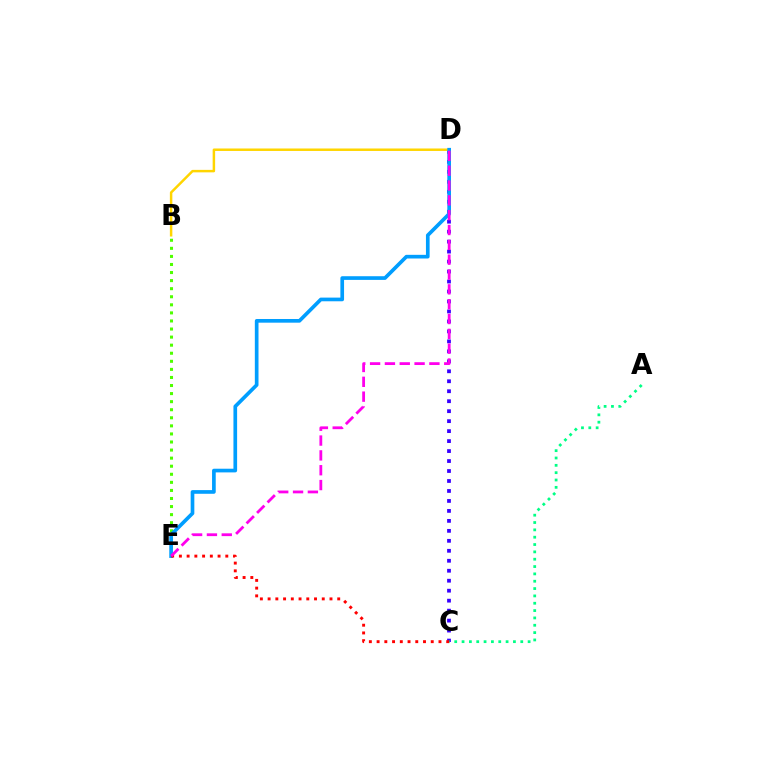{('B', 'E'): [{'color': '#4fff00', 'line_style': 'dotted', 'thickness': 2.19}], ('C', 'D'): [{'color': '#3700ff', 'line_style': 'dotted', 'thickness': 2.71}], ('B', 'D'): [{'color': '#ffd500', 'line_style': 'solid', 'thickness': 1.78}], ('D', 'E'): [{'color': '#009eff', 'line_style': 'solid', 'thickness': 2.65}, {'color': '#ff00ed', 'line_style': 'dashed', 'thickness': 2.02}], ('A', 'C'): [{'color': '#00ff86', 'line_style': 'dotted', 'thickness': 1.99}], ('C', 'E'): [{'color': '#ff0000', 'line_style': 'dotted', 'thickness': 2.1}]}